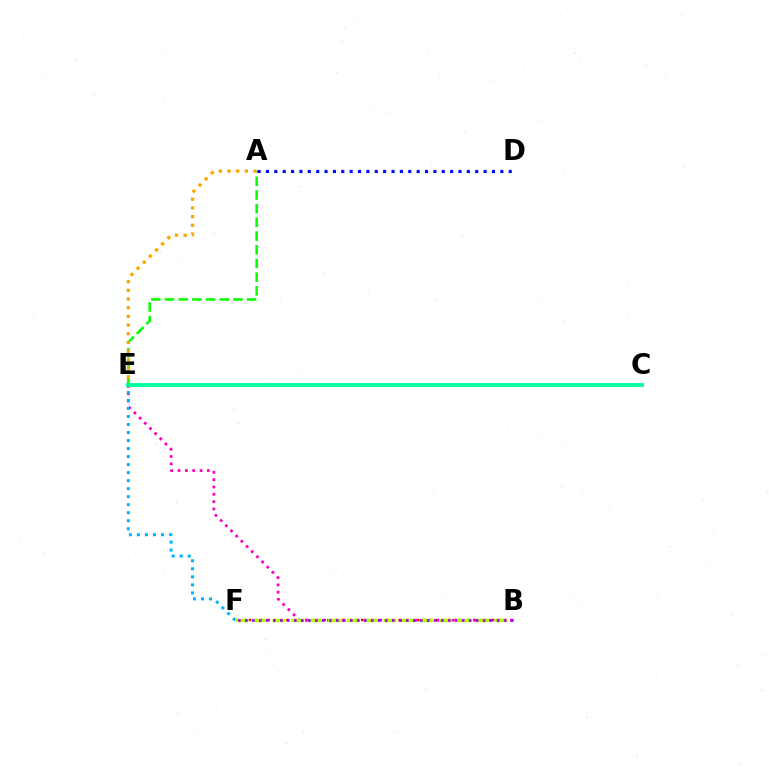{('B', 'F'): [{'color': '#ff0000', 'line_style': 'dotted', 'thickness': 1.69}, {'color': '#b3ff00', 'line_style': 'dashed', 'thickness': 2.51}, {'color': '#9b00ff', 'line_style': 'dotted', 'thickness': 1.9}], ('B', 'E'): [{'color': '#ff00bd', 'line_style': 'dotted', 'thickness': 1.99}], ('A', 'E'): [{'color': '#08ff00', 'line_style': 'dashed', 'thickness': 1.86}, {'color': '#ffa500', 'line_style': 'dotted', 'thickness': 2.36}], ('E', 'F'): [{'color': '#00b5ff', 'line_style': 'dotted', 'thickness': 2.18}], ('A', 'D'): [{'color': '#0010ff', 'line_style': 'dotted', 'thickness': 2.27}], ('C', 'E'): [{'color': '#00ff9d', 'line_style': 'solid', 'thickness': 2.77}]}